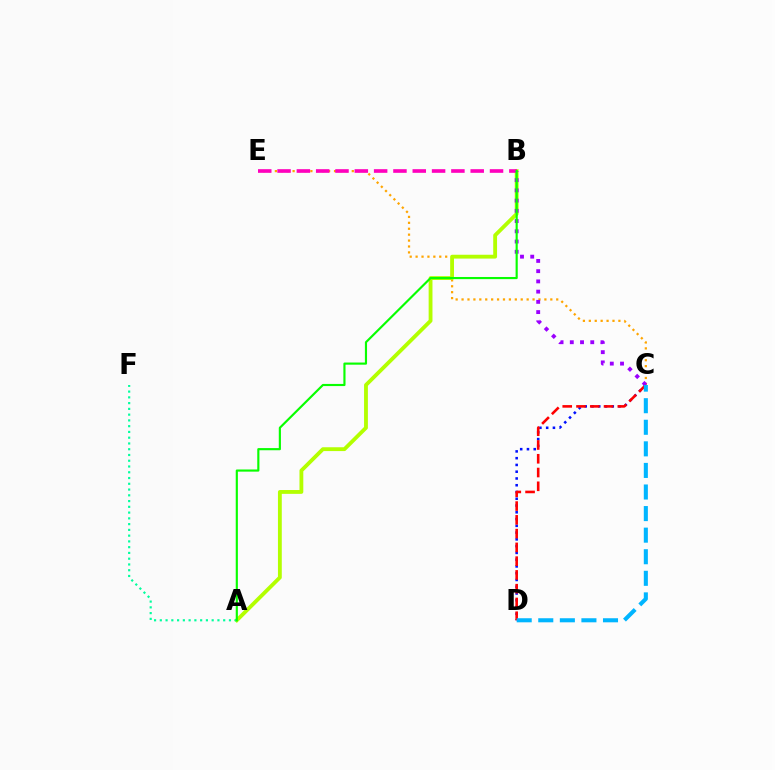{('C', 'E'): [{'color': '#ffa500', 'line_style': 'dotted', 'thickness': 1.61}], ('A', 'B'): [{'color': '#b3ff00', 'line_style': 'solid', 'thickness': 2.76}, {'color': '#08ff00', 'line_style': 'solid', 'thickness': 1.55}], ('C', 'D'): [{'color': '#0010ff', 'line_style': 'dotted', 'thickness': 1.84}, {'color': '#ff0000', 'line_style': 'dashed', 'thickness': 1.87}, {'color': '#00b5ff', 'line_style': 'dashed', 'thickness': 2.93}], ('B', 'E'): [{'color': '#ff00bd', 'line_style': 'dashed', 'thickness': 2.62}], ('B', 'C'): [{'color': '#9b00ff', 'line_style': 'dotted', 'thickness': 2.78}], ('A', 'F'): [{'color': '#00ff9d', 'line_style': 'dotted', 'thickness': 1.57}]}